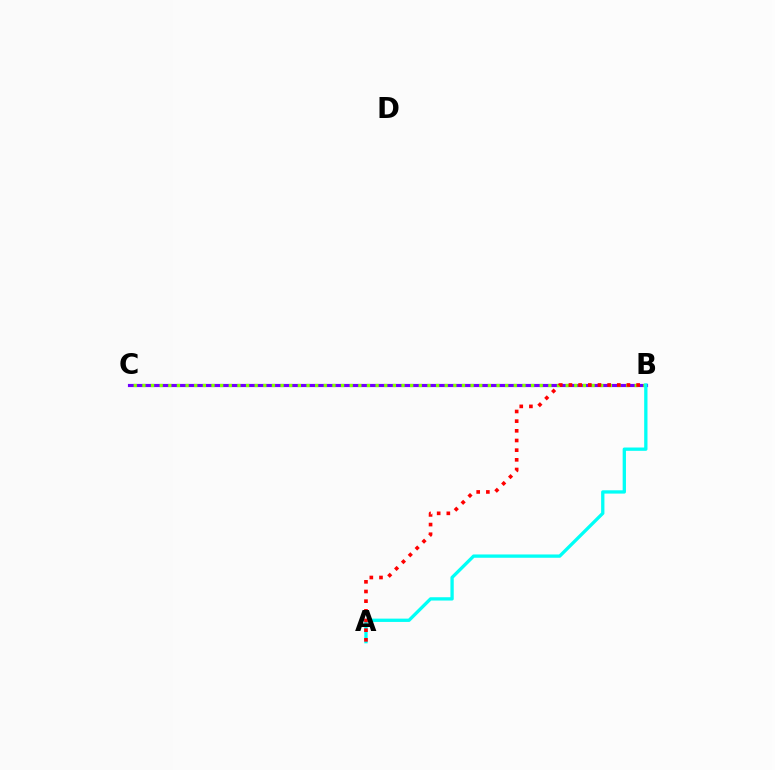{('B', 'C'): [{'color': '#7200ff', 'line_style': 'solid', 'thickness': 2.27}, {'color': '#84ff00', 'line_style': 'dotted', 'thickness': 2.35}], ('A', 'B'): [{'color': '#00fff6', 'line_style': 'solid', 'thickness': 2.38}, {'color': '#ff0000', 'line_style': 'dotted', 'thickness': 2.63}]}